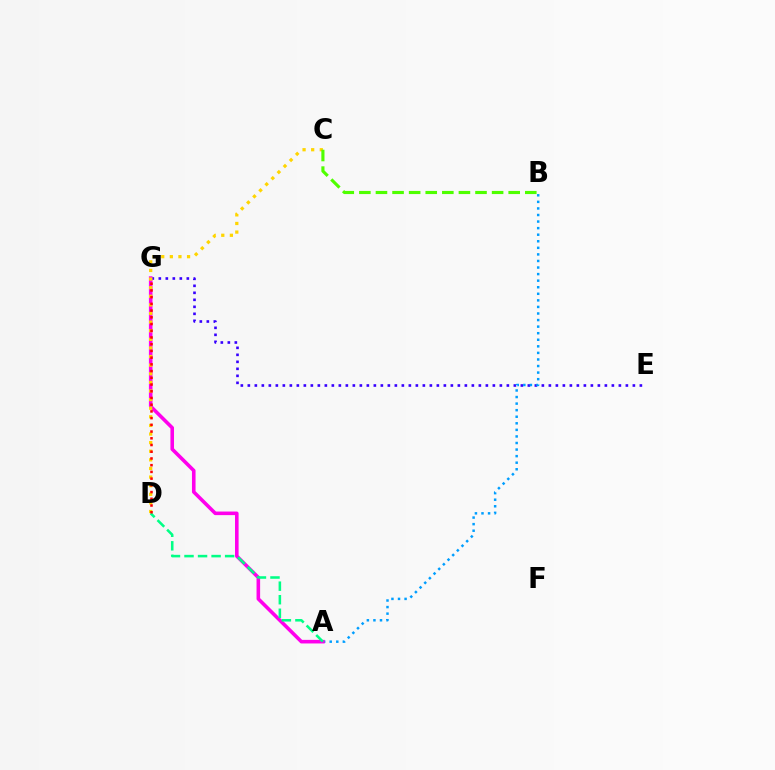{('E', 'G'): [{'color': '#3700ff', 'line_style': 'dotted', 'thickness': 1.9}], ('A', 'B'): [{'color': '#009eff', 'line_style': 'dotted', 'thickness': 1.78}], ('A', 'G'): [{'color': '#ff00ed', 'line_style': 'solid', 'thickness': 2.58}], ('C', 'D'): [{'color': '#ffd500', 'line_style': 'dotted', 'thickness': 2.34}], ('A', 'D'): [{'color': '#00ff86', 'line_style': 'dashed', 'thickness': 1.84}], ('D', 'G'): [{'color': '#ff0000', 'line_style': 'dotted', 'thickness': 1.83}], ('B', 'C'): [{'color': '#4fff00', 'line_style': 'dashed', 'thickness': 2.25}]}